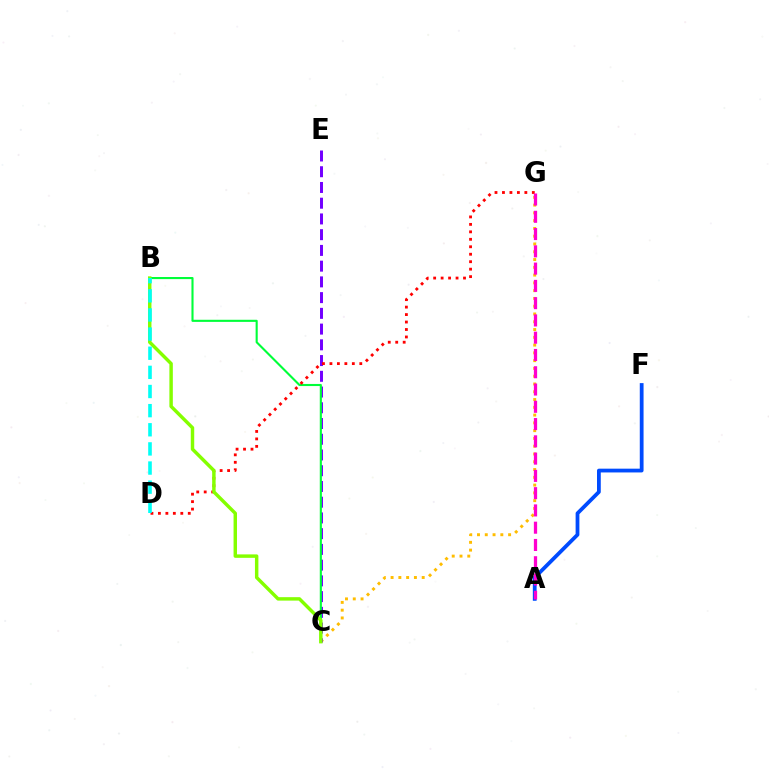{('A', 'F'): [{'color': '#004bff', 'line_style': 'solid', 'thickness': 2.72}], ('C', 'G'): [{'color': '#ffbd00', 'line_style': 'dotted', 'thickness': 2.11}], ('C', 'E'): [{'color': '#7200ff', 'line_style': 'dashed', 'thickness': 2.14}], ('B', 'C'): [{'color': '#00ff39', 'line_style': 'solid', 'thickness': 1.52}, {'color': '#84ff00', 'line_style': 'solid', 'thickness': 2.48}], ('D', 'G'): [{'color': '#ff0000', 'line_style': 'dotted', 'thickness': 2.03}], ('A', 'G'): [{'color': '#ff00cf', 'line_style': 'dashed', 'thickness': 2.35}], ('B', 'D'): [{'color': '#00fff6', 'line_style': 'dashed', 'thickness': 2.6}]}